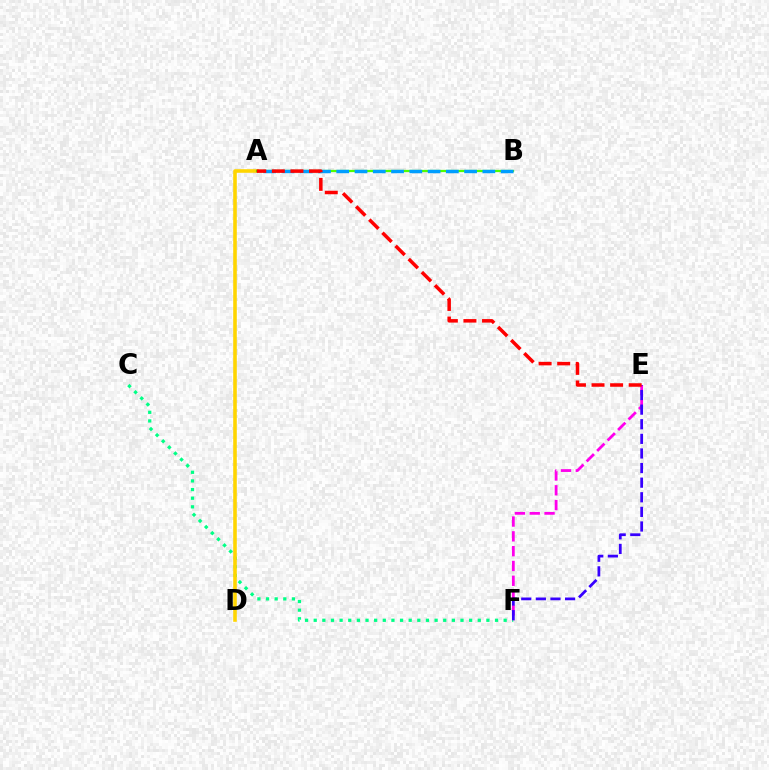{('E', 'F'): [{'color': '#ff00ed', 'line_style': 'dashed', 'thickness': 2.01}, {'color': '#3700ff', 'line_style': 'dashed', 'thickness': 1.98}], ('C', 'F'): [{'color': '#00ff86', 'line_style': 'dotted', 'thickness': 2.35}], ('A', 'D'): [{'color': '#ffd500', 'line_style': 'solid', 'thickness': 2.58}], ('A', 'B'): [{'color': '#4fff00', 'line_style': 'solid', 'thickness': 1.62}, {'color': '#009eff', 'line_style': 'dashed', 'thickness': 2.48}], ('A', 'E'): [{'color': '#ff0000', 'line_style': 'dashed', 'thickness': 2.52}]}